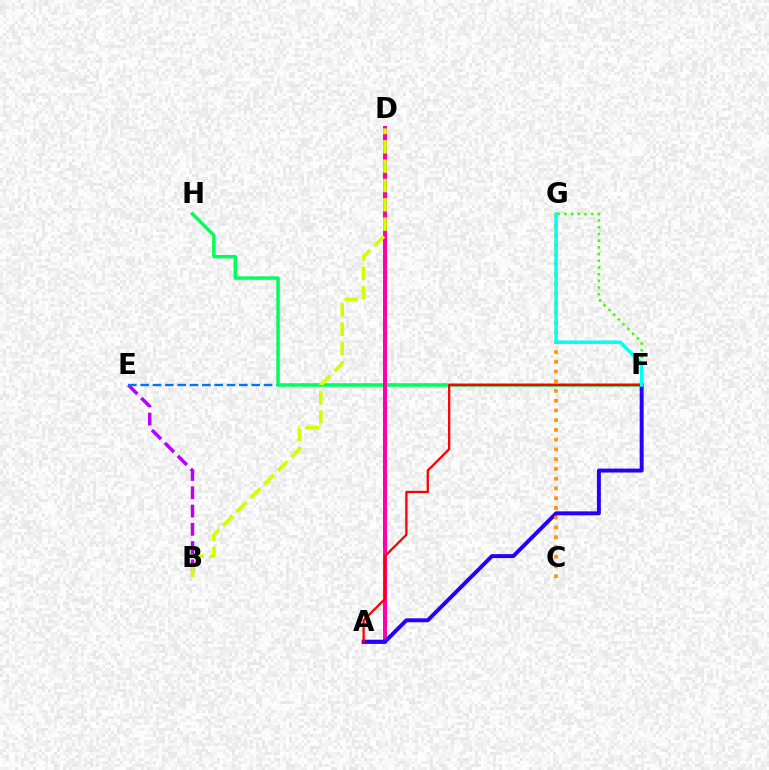{('B', 'E'): [{'color': '#b900ff', 'line_style': 'dashed', 'thickness': 2.48}], ('F', 'G'): [{'color': '#3dff00', 'line_style': 'dotted', 'thickness': 1.82}, {'color': '#00fff6', 'line_style': 'solid', 'thickness': 2.46}], ('E', 'F'): [{'color': '#0074ff', 'line_style': 'dashed', 'thickness': 1.68}], ('F', 'H'): [{'color': '#00ff5c', 'line_style': 'solid', 'thickness': 2.5}], ('A', 'D'): [{'color': '#ff00ac', 'line_style': 'solid', 'thickness': 2.88}], ('A', 'F'): [{'color': '#2500ff', 'line_style': 'solid', 'thickness': 2.84}, {'color': '#ff0000', 'line_style': 'solid', 'thickness': 1.64}], ('B', 'D'): [{'color': '#d1ff00', 'line_style': 'dashed', 'thickness': 2.63}], ('C', 'G'): [{'color': '#ff9400', 'line_style': 'dotted', 'thickness': 2.65}]}